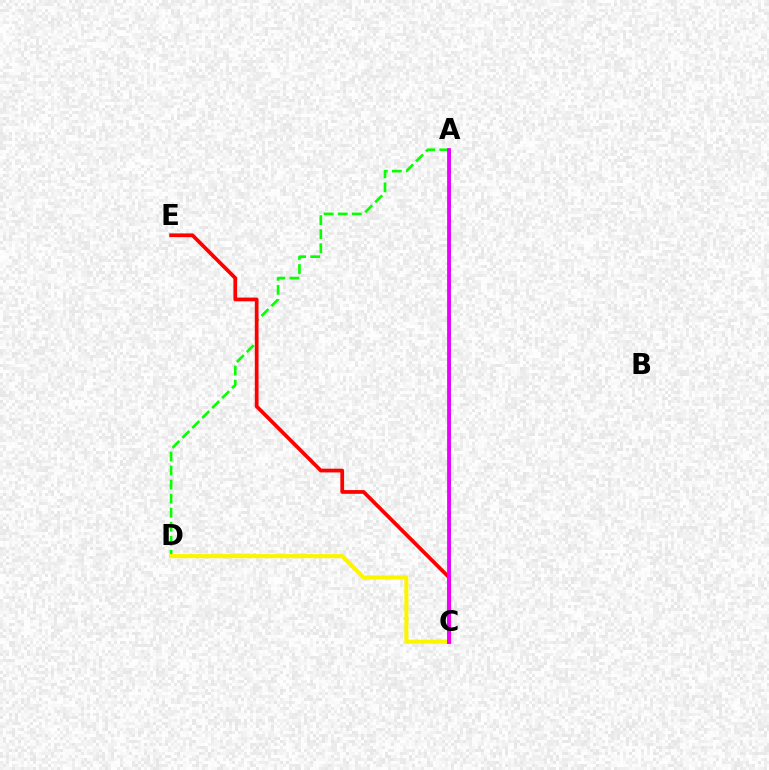{('A', 'C'): [{'color': '#0010ff', 'line_style': 'solid', 'thickness': 1.8}, {'color': '#00fff6', 'line_style': 'dashed', 'thickness': 2.22}, {'color': '#ee00ff', 'line_style': 'solid', 'thickness': 2.74}], ('A', 'D'): [{'color': '#08ff00', 'line_style': 'dashed', 'thickness': 1.91}], ('C', 'D'): [{'color': '#fcf500', 'line_style': 'solid', 'thickness': 2.94}], ('C', 'E'): [{'color': '#ff0000', 'line_style': 'solid', 'thickness': 2.69}]}